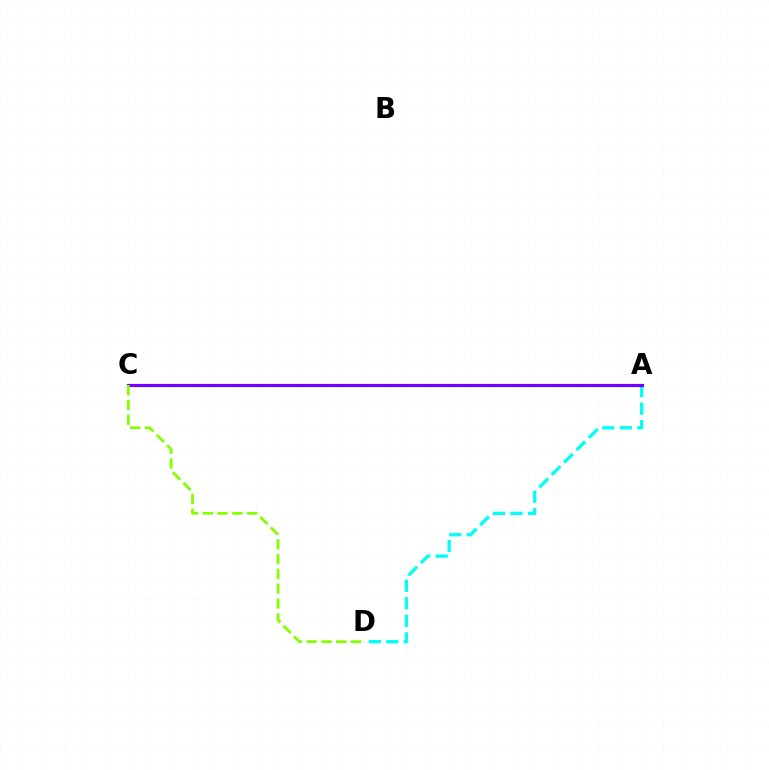{('A', 'C'): [{'color': '#ff0000', 'line_style': 'solid', 'thickness': 1.92}, {'color': '#7200ff', 'line_style': 'solid', 'thickness': 2.28}], ('A', 'D'): [{'color': '#00fff6', 'line_style': 'dashed', 'thickness': 2.38}], ('C', 'D'): [{'color': '#84ff00', 'line_style': 'dashed', 'thickness': 2.01}]}